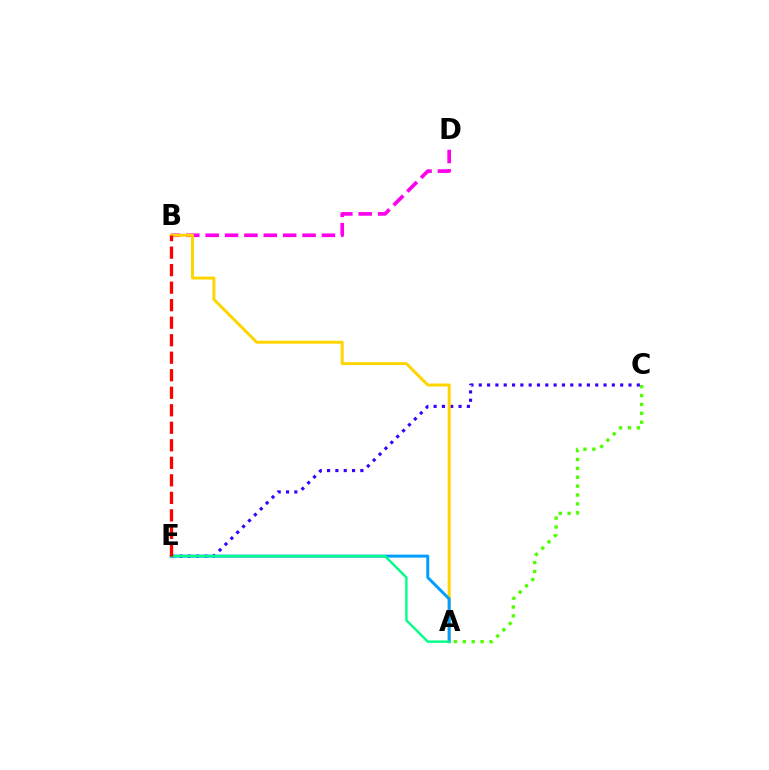{('C', 'E'): [{'color': '#3700ff', 'line_style': 'dotted', 'thickness': 2.26}], ('B', 'D'): [{'color': '#ff00ed', 'line_style': 'dashed', 'thickness': 2.63}], ('A', 'C'): [{'color': '#4fff00', 'line_style': 'dotted', 'thickness': 2.41}], ('A', 'B'): [{'color': '#ffd500', 'line_style': 'solid', 'thickness': 2.15}], ('A', 'E'): [{'color': '#009eff', 'line_style': 'solid', 'thickness': 2.14}, {'color': '#00ff86', 'line_style': 'solid', 'thickness': 1.72}], ('B', 'E'): [{'color': '#ff0000', 'line_style': 'dashed', 'thickness': 2.38}]}